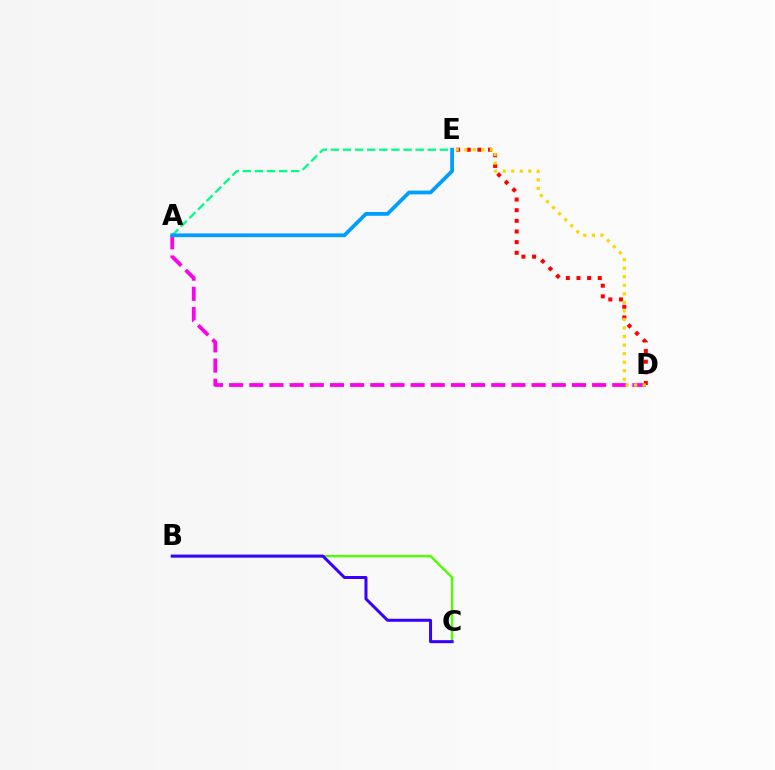{('A', 'D'): [{'color': '#ff00ed', 'line_style': 'dashed', 'thickness': 2.74}], ('B', 'C'): [{'color': '#4fff00', 'line_style': 'solid', 'thickness': 1.73}, {'color': '#3700ff', 'line_style': 'solid', 'thickness': 2.17}], ('D', 'E'): [{'color': '#ff0000', 'line_style': 'dotted', 'thickness': 2.89}, {'color': '#ffd500', 'line_style': 'dotted', 'thickness': 2.32}], ('A', 'E'): [{'color': '#00ff86', 'line_style': 'dashed', 'thickness': 1.64}, {'color': '#009eff', 'line_style': 'solid', 'thickness': 2.71}]}